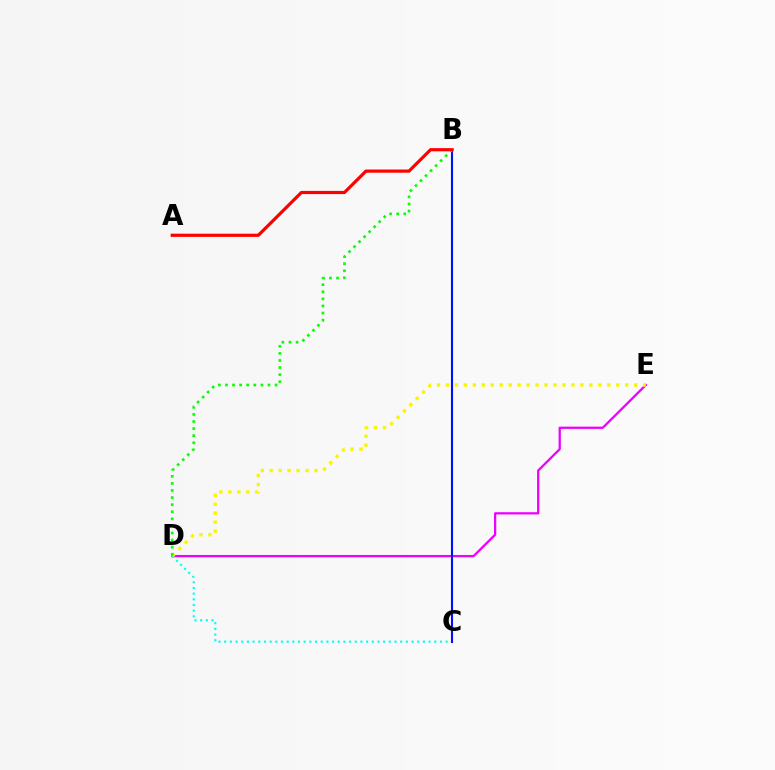{('D', 'E'): [{'color': '#ee00ff', 'line_style': 'solid', 'thickness': 1.64}, {'color': '#fcf500', 'line_style': 'dotted', 'thickness': 2.44}], ('C', 'D'): [{'color': '#00fff6', 'line_style': 'dotted', 'thickness': 1.54}], ('B', 'C'): [{'color': '#0010ff', 'line_style': 'solid', 'thickness': 1.51}], ('B', 'D'): [{'color': '#08ff00', 'line_style': 'dotted', 'thickness': 1.92}], ('A', 'B'): [{'color': '#ff0000', 'line_style': 'solid', 'thickness': 2.29}]}